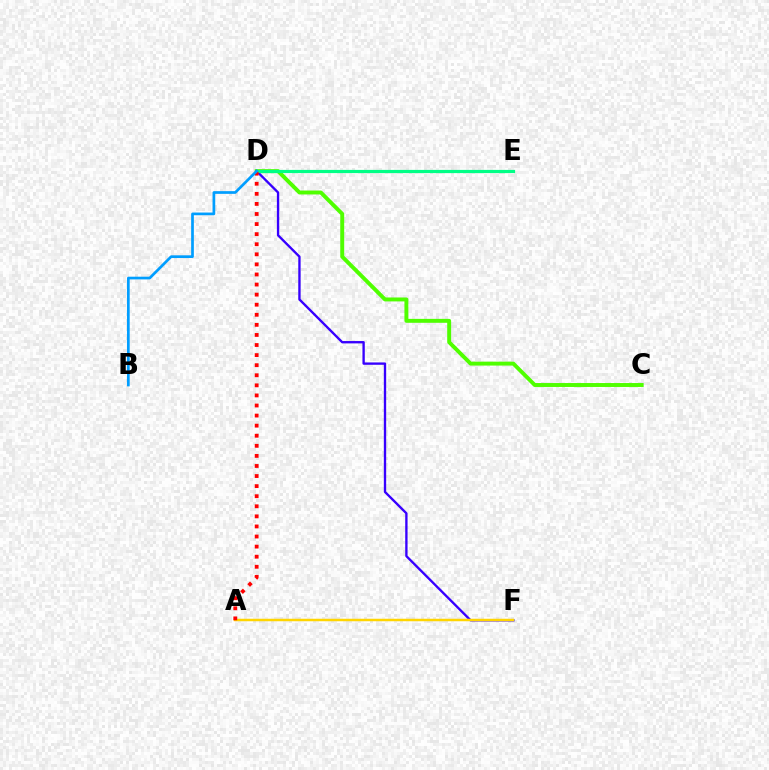{('C', 'D'): [{'color': '#4fff00', 'line_style': 'solid', 'thickness': 2.83}], ('D', 'F'): [{'color': '#3700ff', 'line_style': 'solid', 'thickness': 1.69}], ('A', 'F'): [{'color': '#ffd500', 'line_style': 'solid', 'thickness': 1.8}], ('D', 'E'): [{'color': '#ff00ed', 'line_style': 'dotted', 'thickness': 2.14}, {'color': '#00ff86', 'line_style': 'solid', 'thickness': 2.31}], ('A', 'D'): [{'color': '#ff0000', 'line_style': 'dotted', 'thickness': 2.74}], ('B', 'D'): [{'color': '#009eff', 'line_style': 'solid', 'thickness': 1.95}]}